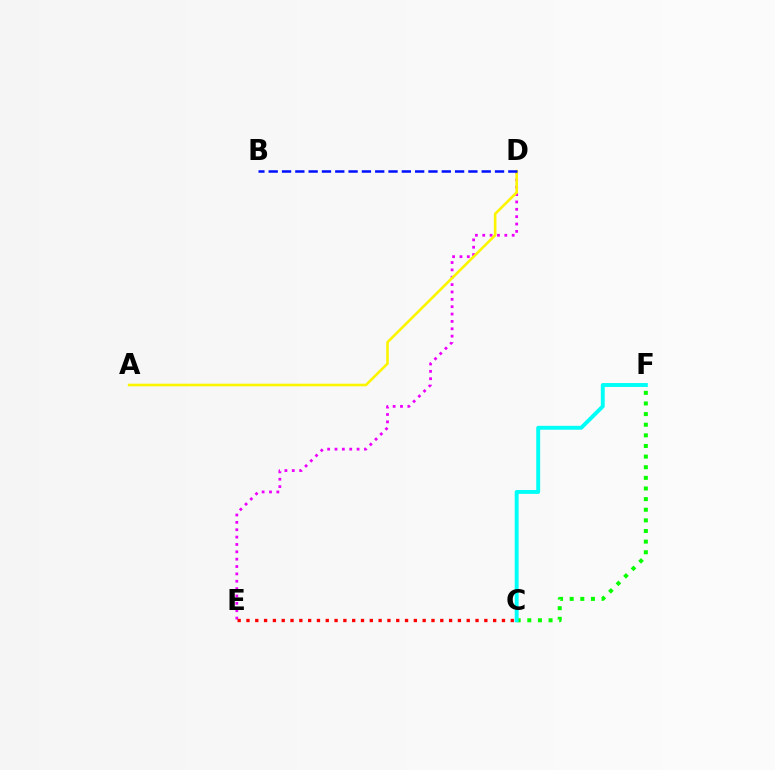{('D', 'E'): [{'color': '#ee00ff', 'line_style': 'dotted', 'thickness': 2.0}], ('A', 'D'): [{'color': '#fcf500', 'line_style': 'solid', 'thickness': 1.88}], ('C', 'F'): [{'color': '#08ff00', 'line_style': 'dotted', 'thickness': 2.89}, {'color': '#00fff6', 'line_style': 'solid', 'thickness': 2.81}], ('B', 'D'): [{'color': '#0010ff', 'line_style': 'dashed', 'thickness': 1.81}], ('C', 'E'): [{'color': '#ff0000', 'line_style': 'dotted', 'thickness': 2.39}]}